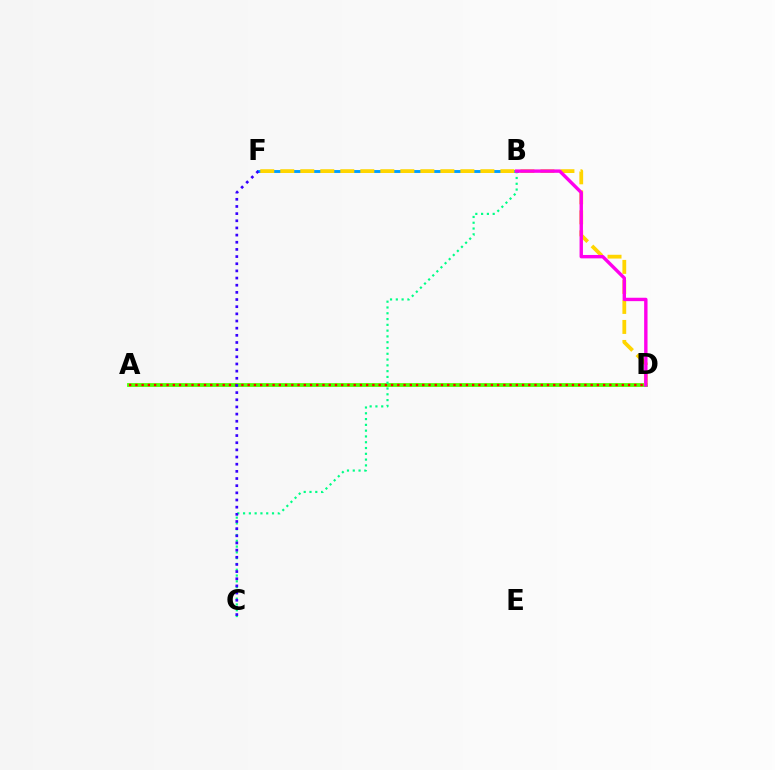{('A', 'D'): [{'color': '#4fff00', 'line_style': 'solid', 'thickness': 2.73}, {'color': '#ff0000', 'line_style': 'dotted', 'thickness': 1.69}], ('B', 'F'): [{'color': '#009eff', 'line_style': 'solid', 'thickness': 2.09}], ('D', 'F'): [{'color': '#ffd500', 'line_style': 'dashed', 'thickness': 2.72}], ('B', 'C'): [{'color': '#00ff86', 'line_style': 'dotted', 'thickness': 1.57}], ('C', 'F'): [{'color': '#3700ff', 'line_style': 'dotted', 'thickness': 1.95}], ('B', 'D'): [{'color': '#ff00ed', 'line_style': 'solid', 'thickness': 2.44}]}